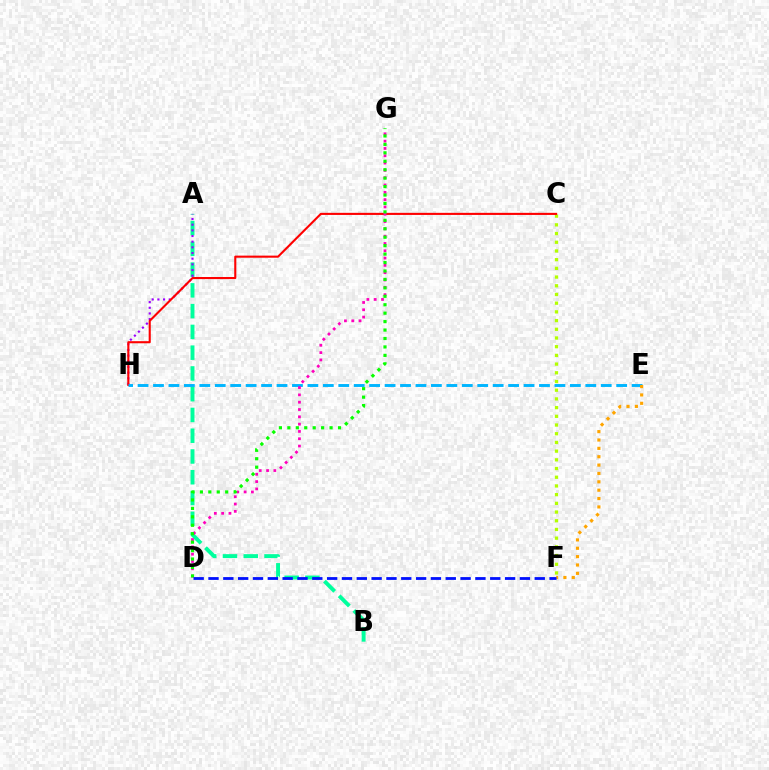{('A', 'B'): [{'color': '#00ff9d', 'line_style': 'dashed', 'thickness': 2.82}], ('A', 'H'): [{'color': '#9b00ff', 'line_style': 'dotted', 'thickness': 1.54}], ('C', 'F'): [{'color': '#b3ff00', 'line_style': 'dotted', 'thickness': 2.36}], ('C', 'H'): [{'color': '#ff0000', 'line_style': 'solid', 'thickness': 1.51}], ('E', 'H'): [{'color': '#00b5ff', 'line_style': 'dashed', 'thickness': 2.1}], ('D', 'G'): [{'color': '#ff00bd', 'line_style': 'dotted', 'thickness': 1.99}, {'color': '#08ff00', 'line_style': 'dotted', 'thickness': 2.29}], ('E', 'F'): [{'color': '#ffa500', 'line_style': 'dotted', 'thickness': 2.27}], ('D', 'F'): [{'color': '#0010ff', 'line_style': 'dashed', 'thickness': 2.01}]}